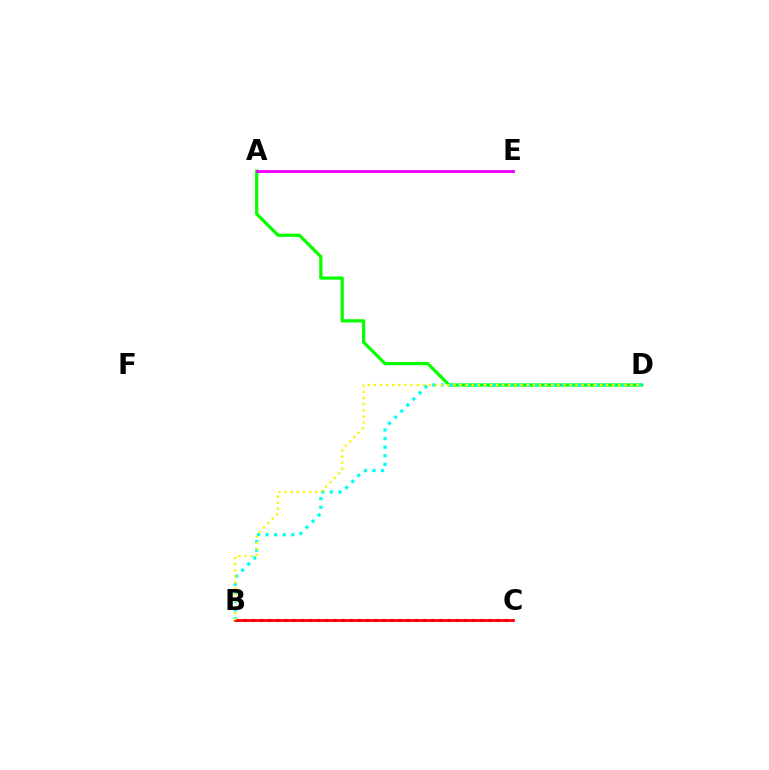{('B', 'C'): [{'color': '#0010ff', 'line_style': 'dotted', 'thickness': 2.22}, {'color': '#ff0000', 'line_style': 'solid', 'thickness': 2.0}], ('A', 'D'): [{'color': '#08ff00', 'line_style': 'solid', 'thickness': 2.33}], ('B', 'D'): [{'color': '#00fff6', 'line_style': 'dotted', 'thickness': 2.34}, {'color': '#fcf500', 'line_style': 'dotted', 'thickness': 1.66}], ('A', 'E'): [{'color': '#ee00ff', 'line_style': 'solid', 'thickness': 2.05}]}